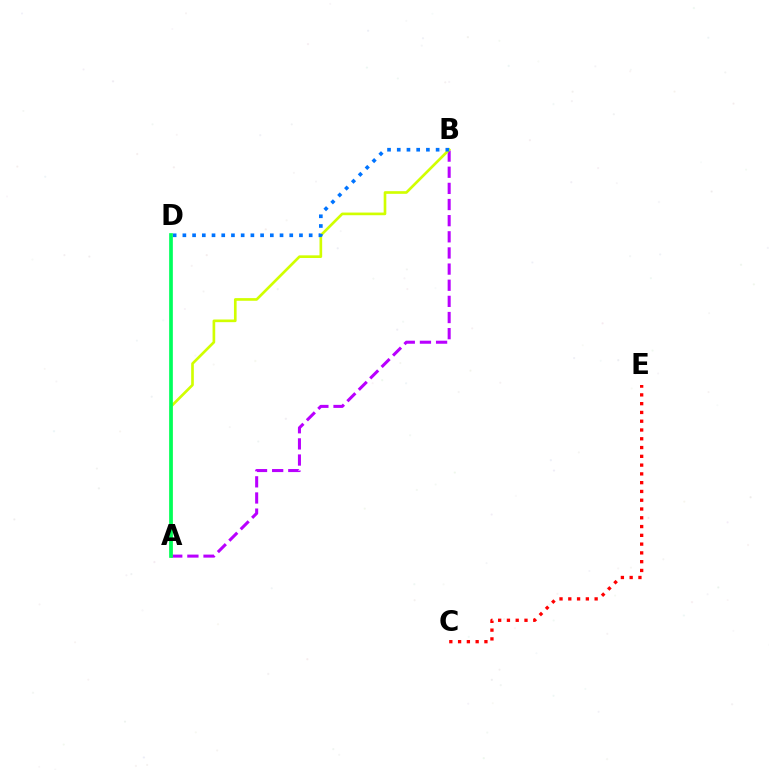{('C', 'E'): [{'color': '#ff0000', 'line_style': 'dotted', 'thickness': 2.38}], ('A', 'B'): [{'color': '#b900ff', 'line_style': 'dashed', 'thickness': 2.19}, {'color': '#d1ff00', 'line_style': 'solid', 'thickness': 1.92}], ('B', 'D'): [{'color': '#0074ff', 'line_style': 'dotted', 'thickness': 2.64}], ('A', 'D'): [{'color': '#00ff5c', 'line_style': 'solid', 'thickness': 2.66}]}